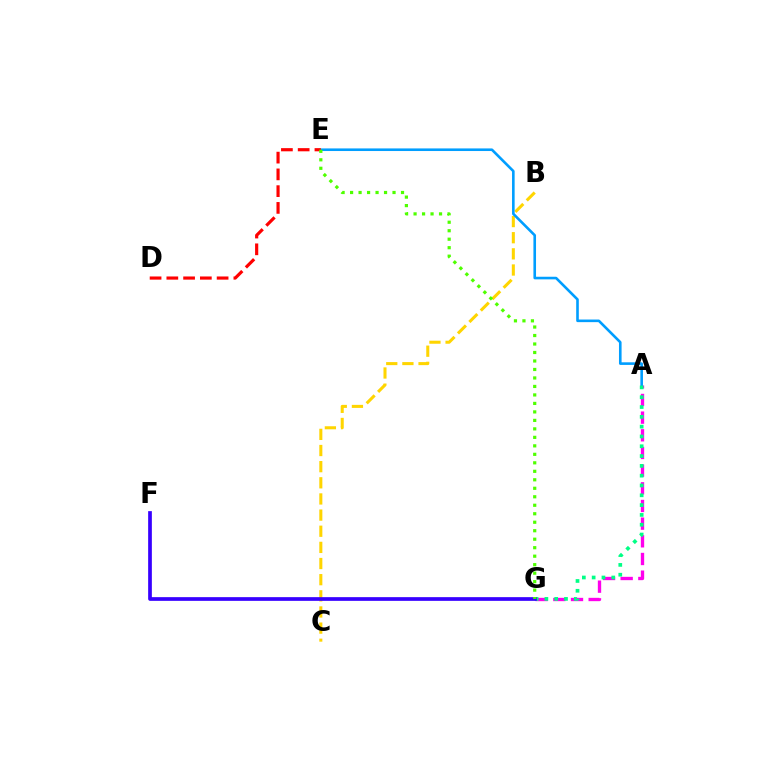{('B', 'C'): [{'color': '#ffd500', 'line_style': 'dashed', 'thickness': 2.19}], ('A', 'G'): [{'color': '#ff00ed', 'line_style': 'dashed', 'thickness': 2.4}, {'color': '#00ff86', 'line_style': 'dotted', 'thickness': 2.66}], ('A', 'E'): [{'color': '#009eff', 'line_style': 'solid', 'thickness': 1.88}], ('D', 'E'): [{'color': '#ff0000', 'line_style': 'dashed', 'thickness': 2.28}], ('F', 'G'): [{'color': '#3700ff', 'line_style': 'solid', 'thickness': 2.67}], ('E', 'G'): [{'color': '#4fff00', 'line_style': 'dotted', 'thickness': 2.31}]}